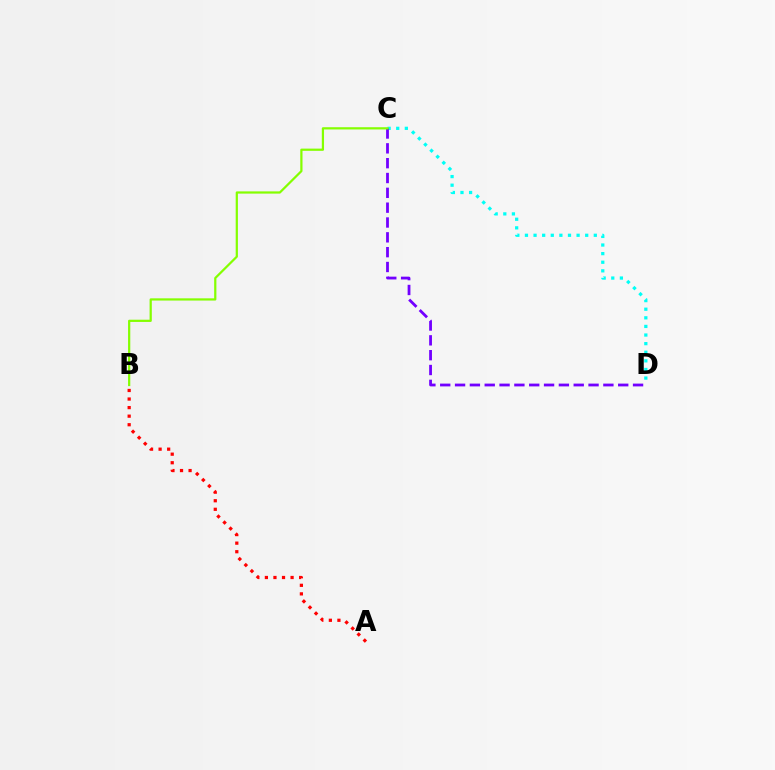{('C', 'D'): [{'color': '#00fff6', 'line_style': 'dotted', 'thickness': 2.34}, {'color': '#7200ff', 'line_style': 'dashed', 'thickness': 2.01}], ('A', 'B'): [{'color': '#ff0000', 'line_style': 'dotted', 'thickness': 2.33}], ('B', 'C'): [{'color': '#84ff00', 'line_style': 'solid', 'thickness': 1.6}]}